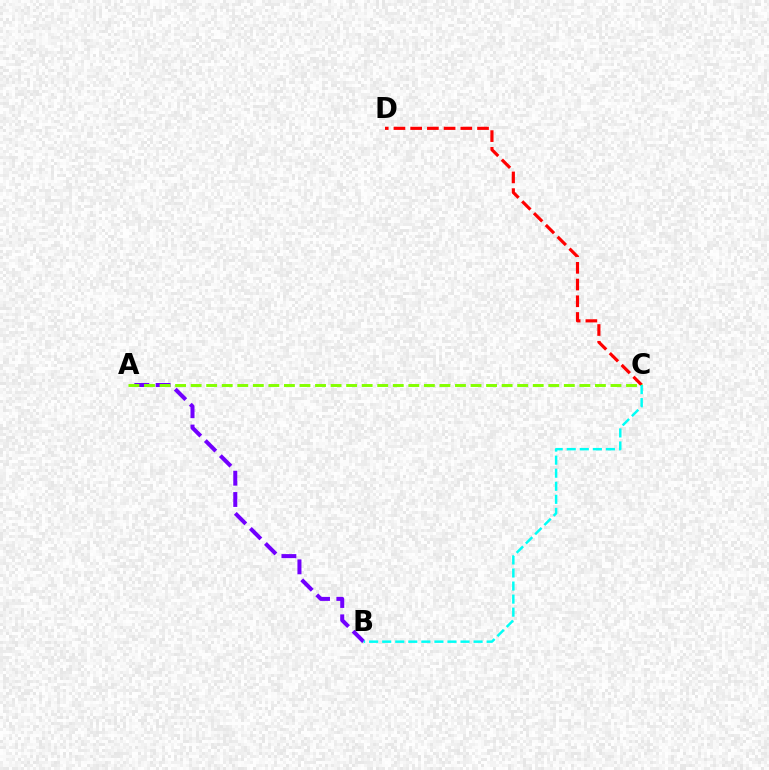{('A', 'B'): [{'color': '#7200ff', 'line_style': 'dashed', 'thickness': 2.89}], ('C', 'D'): [{'color': '#ff0000', 'line_style': 'dashed', 'thickness': 2.27}], ('A', 'C'): [{'color': '#84ff00', 'line_style': 'dashed', 'thickness': 2.11}], ('B', 'C'): [{'color': '#00fff6', 'line_style': 'dashed', 'thickness': 1.77}]}